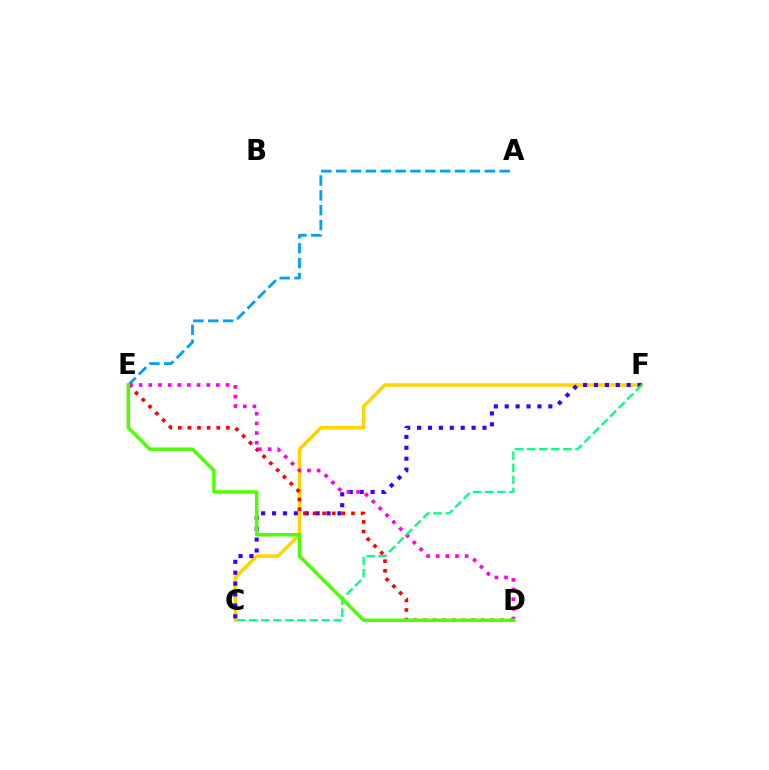{('C', 'F'): [{'color': '#ffd500', 'line_style': 'solid', 'thickness': 2.54}, {'color': '#3700ff', 'line_style': 'dotted', 'thickness': 2.96}, {'color': '#00ff86', 'line_style': 'dashed', 'thickness': 1.64}], ('A', 'E'): [{'color': '#009eff', 'line_style': 'dashed', 'thickness': 2.02}], ('D', 'E'): [{'color': '#ff0000', 'line_style': 'dotted', 'thickness': 2.61}, {'color': '#ff00ed', 'line_style': 'dotted', 'thickness': 2.62}, {'color': '#4fff00', 'line_style': 'solid', 'thickness': 2.49}]}